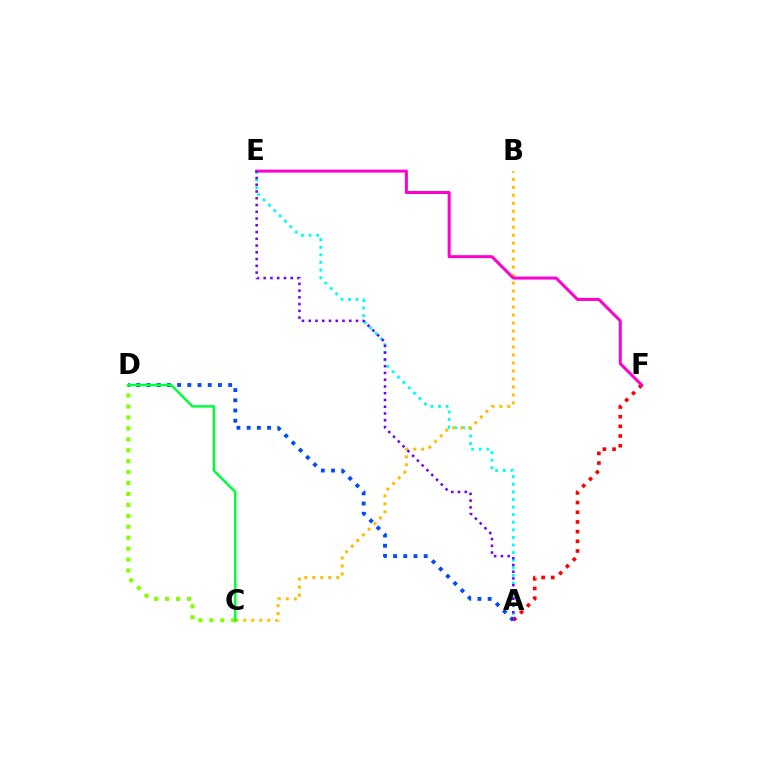{('A', 'E'): [{'color': '#00fff6', 'line_style': 'dotted', 'thickness': 2.06}, {'color': '#7200ff', 'line_style': 'dotted', 'thickness': 1.84}], ('B', 'C'): [{'color': '#ffbd00', 'line_style': 'dotted', 'thickness': 2.17}], ('A', 'F'): [{'color': '#ff0000', 'line_style': 'dotted', 'thickness': 2.63}], ('C', 'D'): [{'color': '#84ff00', 'line_style': 'dotted', 'thickness': 2.97}, {'color': '#00ff39', 'line_style': 'solid', 'thickness': 1.77}], ('A', 'D'): [{'color': '#004bff', 'line_style': 'dotted', 'thickness': 2.77}], ('E', 'F'): [{'color': '#ff00cf', 'line_style': 'solid', 'thickness': 2.16}]}